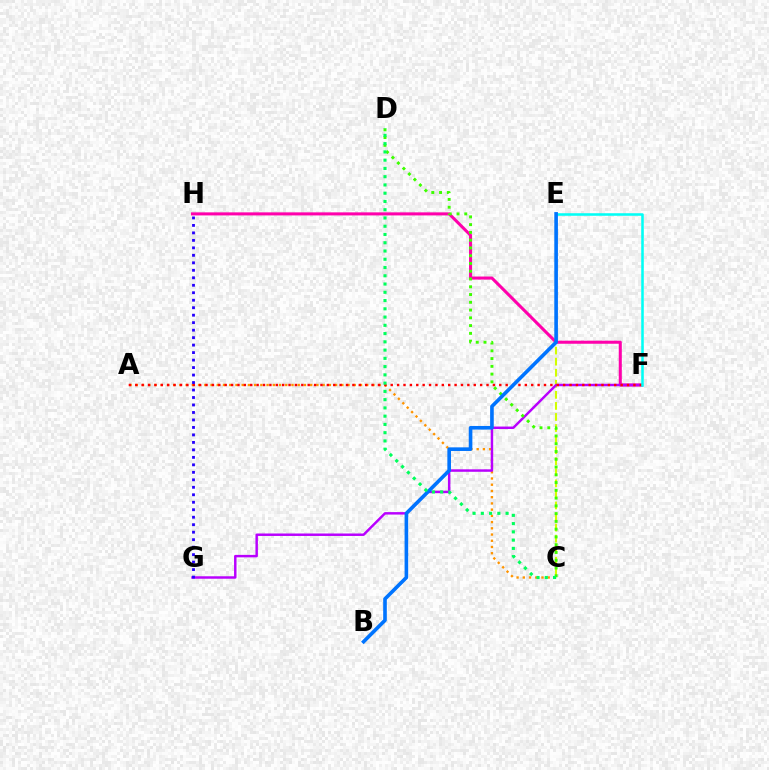{('C', 'E'): [{'color': '#d1ff00', 'line_style': 'dashed', 'thickness': 1.5}], ('A', 'C'): [{'color': '#ff9400', 'line_style': 'dotted', 'thickness': 1.69}], ('F', 'H'): [{'color': '#ff00ac', 'line_style': 'solid', 'thickness': 2.2}], ('F', 'G'): [{'color': '#b900ff', 'line_style': 'solid', 'thickness': 1.77}], ('A', 'F'): [{'color': '#ff0000', 'line_style': 'dotted', 'thickness': 1.74}], ('G', 'H'): [{'color': '#2500ff', 'line_style': 'dotted', 'thickness': 2.03}], ('E', 'F'): [{'color': '#00fff6', 'line_style': 'solid', 'thickness': 1.83}], ('C', 'D'): [{'color': '#3dff00', 'line_style': 'dotted', 'thickness': 2.11}, {'color': '#00ff5c', 'line_style': 'dotted', 'thickness': 2.24}], ('B', 'E'): [{'color': '#0074ff', 'line_style': 'solid', 'thickness': 2.61}]}